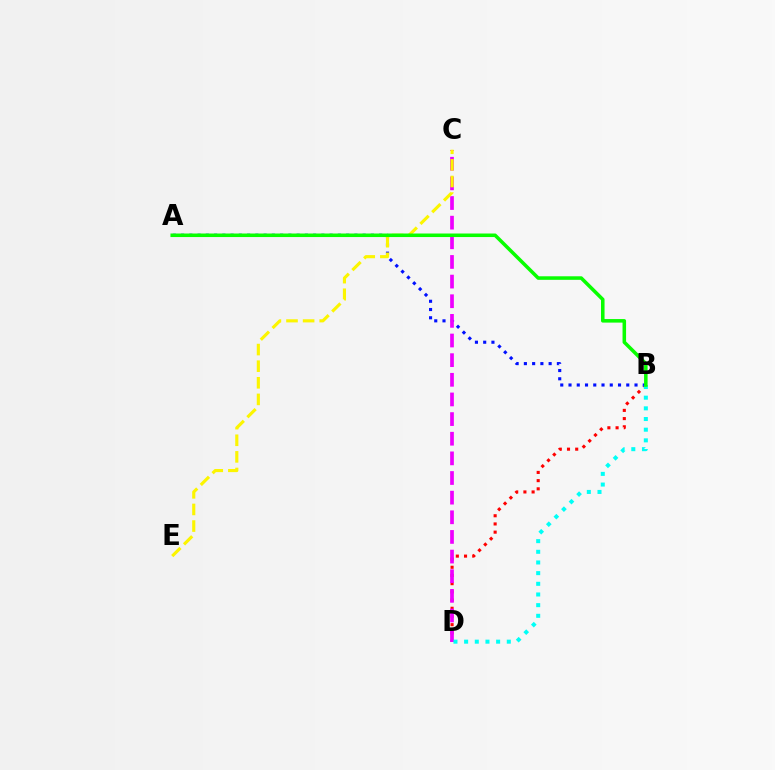{('B', 'D'): [{'color': '#ff0000', 'line_style': 'dotted', 'thickness': 2.23}, {'color': '#00fff6', 'line_style': 'dotted', 'thickness': 2.9}], ('A', 'B'): [{'color': '#0010ff', 'line_style': 'dotted', 'thickness': 2.24}, {'color': '#08ff00', 'line_style': 'solid', 'thickness': 2.55}], ('C', 'D'): [{'color': '#ee00ff', 'line_style': 'dashed', 'thickness': 2.67}], ('C', 'E'): [{'color': '#fcf500', 'line_style': 'dashed', 'thickness': 2.26}]}